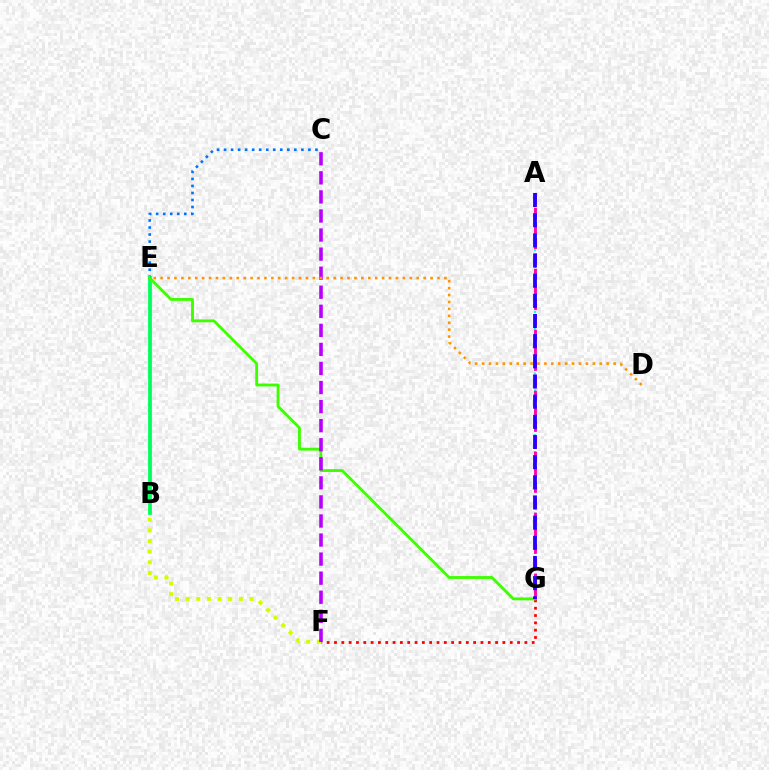{('B', 'F'): [{'color': '#d1ff00', 'line_style': 'dotted', 'thickness': 2.89}], ('C', 'E'): [{'color': '#0074ff', 'line_style': 'dotted', 'thickness': 1.91}], ('B', 'E'): [{'color': '#00ff5c', 'line_style': 'solid', 'thickness': 2.72}], ('A', 'G'): [{'color': '#00fff6', 'line_style': 'dotted', 'thickness': 1.52}, {'color': '#ff00ac', 'line_style': 'dashed', 'thickness': 2.07}, {'color': '#2500ff', 'line_style': 'dashed', 'thickness': 2.74}], ('F', 'G'): [{'color': '#ff0000', 'line_style': 'dotted', 'thickness': 1.99}], ('E', 'G'): [{'color': '#3dff00', 'line_style': 'solid', 'thickness': 2.05}], ('C', 'F'): [{'color': '#b900ff', 'line_style': 'dashed', 'thickness': 2.59}], ('D', 'E'): [{'color': '#ff9400', 'line_style': 'dotted', 'thickness': 1.88}]}